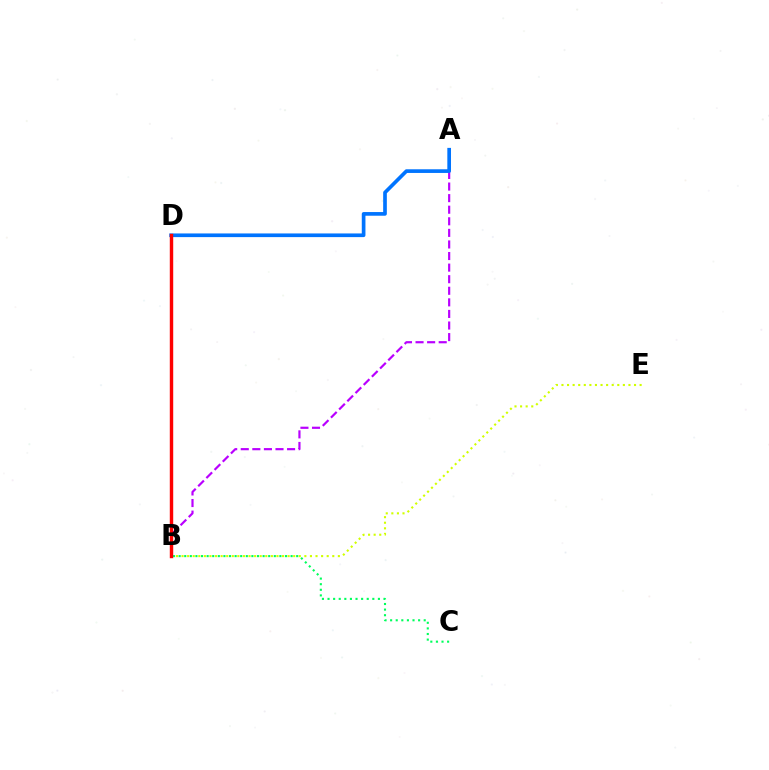{('B', 'C'): [{'color': '#00ff5c', 'line_style': 'dotted', 'thickness': 1.52}], ('A', 'B'): [{'color': '#b900ff', 'line_style': 'dashed', 'thickness': 1.57}], ('B', 'E'): [{'color': '#d1ff00', 'line_style': 'dotted', 'thickness': 1.52}], ('A', 'D'): [{'color': '#0074ff', 'line_style': 'solid', 'thickness': 2.64}], ('B', 'D'): [{'color': '#ff0000', 'line_style': 'solid', 'thickness': 2.46}]}